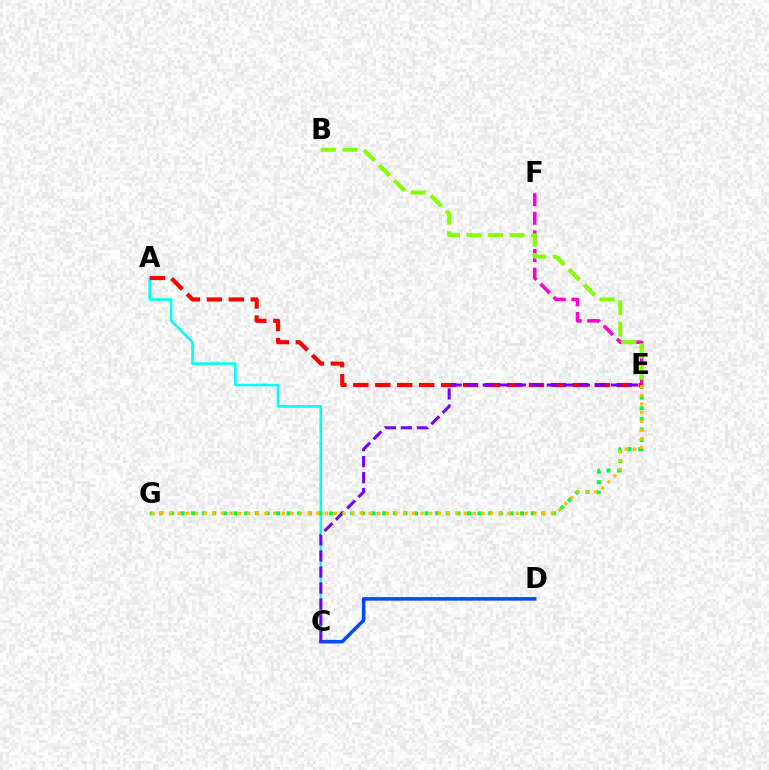{('A', 'C'): [{'color': '#00fff6', 'line_style': 'solid', 'thickness': 1.86}], ('E', 'G'): [{'color': '#00ff39', 'line_style': 'dotted', 'thickness': 2.88}, {'color': '#ffbd00', 'line_style': 'dotted', 'thickness': 2.36}], ('C', 'D'): [{'color': '#004bff', 'line_style': 'solid', 'thickness': 2.55}], ('E', 'F'): [{'color': '#ff00cf', 'line_style': 'dashed', 'thickness': 2.53}], ('A', 'E'): [{'color': '#ff0000', 'line_style': 'dashed', 'thickness': 2.98}], ('C', 'E'): [{'color': '#7200ff', 'line_style': 'dashed', 'thickness': 2.18}], ('B', 'E'): [{'color': '#84ff00', 'line_style': 'dashed', 'thickness': 2.92}]}